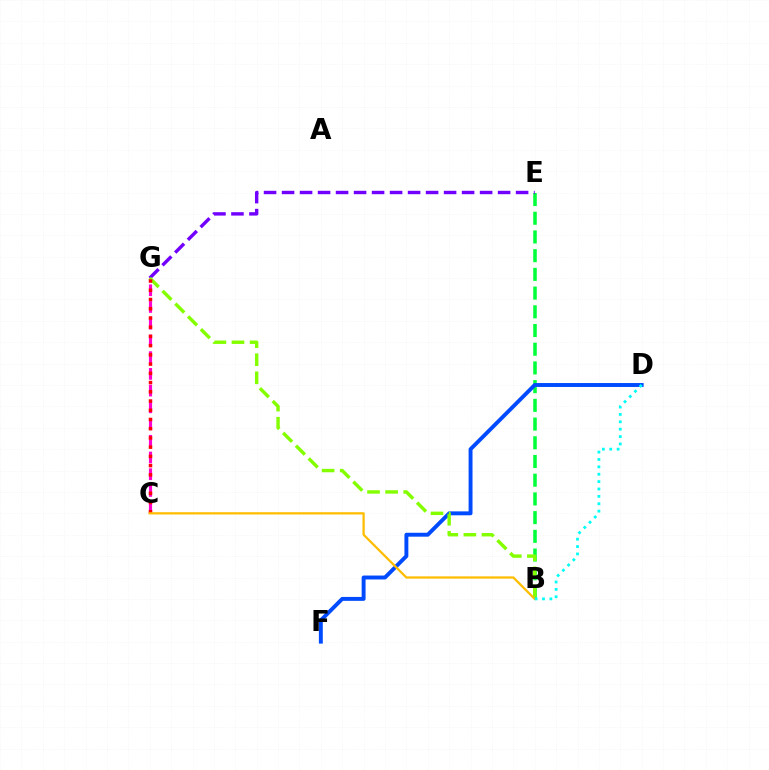{('B', 'E'): [{'color': '#00ff39', 'line_style': 'dashed', 'thickness': 2.54}], ('E', 'G'): [{'color': '#7200ff', 'line_style': 'dashed', 'thickness': 2.45}], ('C', 'G'): [{'color': '#ff00cf', 'line_style': 'dashed', 'thickness': 2.27}, {'color': '#ff0000', 'line_style': 'dotted', 'thickness': 2.51}], ('D', 'F'): [{'color': '#004bff', 'line_style': 'solid', 'thickness': 2.82}], ('B', 'G'): [{'color': '#84ff00', 'line_style': 'dashed', 'thickness': 2.46}], ('B', 'C'): [{'color': '#ffbd00', 'line_style': 'solid', 'thickness': 1.63}], ('B', 'D'): [{'color': '#00fff6', 'line_style': 'dotted', 'thickness': 2.01}]}